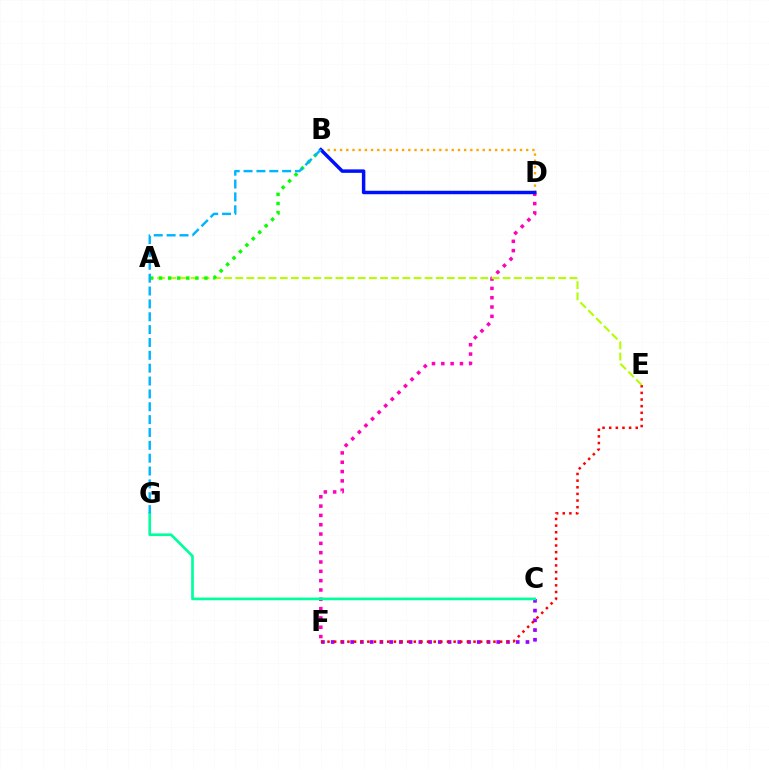{('C', 'F'): [{'color': '#9b00ff', 'line_style': 'dotted', 'thickness': 2.65}], ('E', 'F'): [{'color': '#ff0000', 'line_style': 'dotted', 'thickness': 1.8}], ('D', 'F'): [{'color': '#ff00bd', 'line_style': 'dotted', 'thickness': 2.53}], ('A', 'E'): [{'color': '#b3ff00', 'line_style': 'dashed', 'thickness': 1.51}], ('B', 'D'): [{'color': '#ffa500', 'line_style': 'dotted', 'thickness': 1.69}, {'color': '#0010ff', 'line_style': 'solid', 'thickness': 2.5}], ('A', 'B'): [{'color': '#08ff00', 'line_style': 'dotted', 'thickness': 2.47}], ('C', 'G'): [{'color': '#00ff9d', 'line_style': 'solid', 'thickness': 1.93}], ('B', 'G'): [{'color': '#00b5ff', 'line_style': 'dashed', 'thickness': 1.75}]}